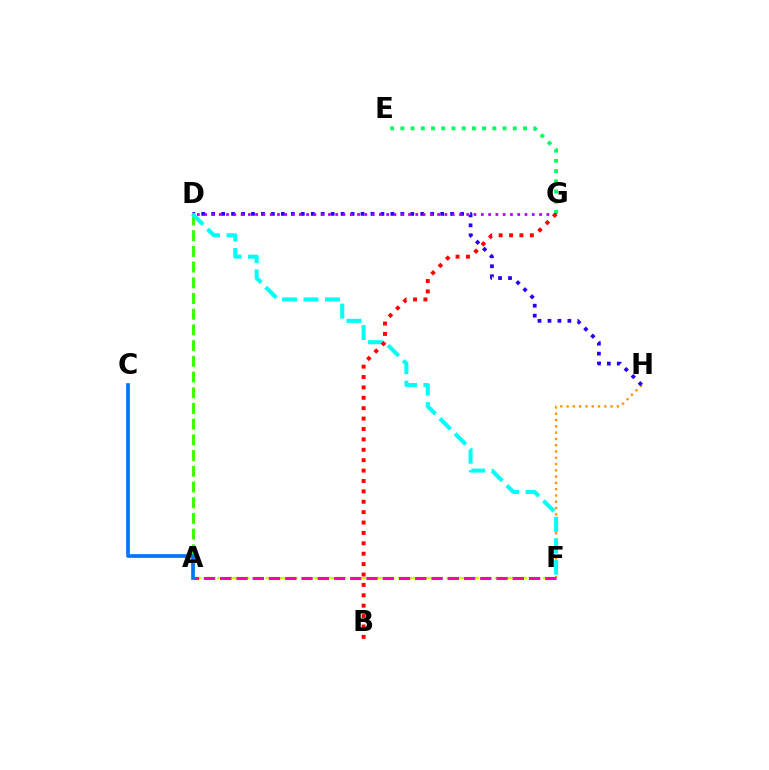{('F', 'H'): [{'color': '#ff9400', 'line_style': 'dotted', 'thickness': 1.71}], ('E', 'G'): [{'color': '#00ff5c', 'line_style': 'dotted', 'thickness': 2.78}], ('A', 'F'): [{'color': '#d1ff00', 'line_style': 'dashed', 'thickness': 1.64}, {'color': '#ff00ac', 'line_style': 'dashed', 'thickness': 2.21}], ('D', 'H'): [{'color': '#2500ff', 'line_style': 'dotted', 'thickness': 2.71}], ('D', 'G'): [{'color': '#b900ff', 'line_style': 'dotted', 'thickness': 1.98}], ('A', 'D'): [{'color': '#3dff00', 'line_style': 'dashed', 'thickness': 2.13}], ('D', 'F'): [{'color': '#00fff6', 'line_style': 'dashed', 'thickness': 2.91}], ('B', 'G'): [{'color': '#ff0000', 'line_style': 'dotted', 'thickness': 2.82}], ('A', 'C'): [{'color': '#0074ff', 'line_style': 'solid', 'thickness': 2.64}]}